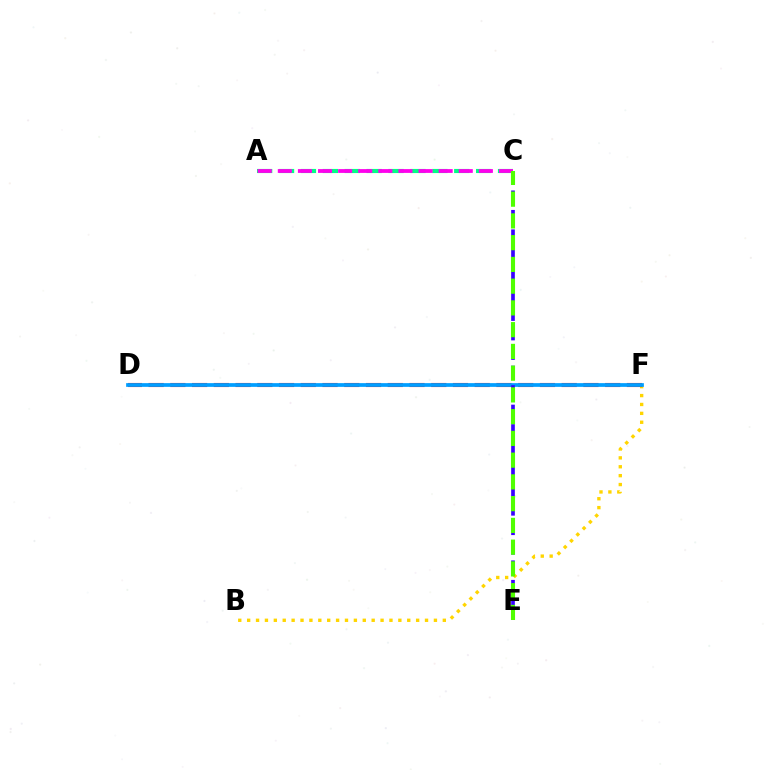{('B', 'F'): [{'color': '#ffd500', 'line_style': 'dotted', 'thickness': 2.42}], ('D', 'F'): [{'color': '#ff0000', 'line_style': 'dashed', 'thickness': 2.95}, {'color': '#009eff', 'line_style': 'solid', 'thickness': 2.68}], ('A', 'C'): [{'color': '#00ff86', 'line_style': 'dashed', 'thickness': 2.98}, {'color': '#ff00ed', 'line_style': 'dashed', 'thickness': 2.73}], ('C', 'E'): [{'color': '#3700ff', 'line_style': 'dashed', 'thickness': 2.65}, {'color': '#4fff00', 'line_style': 'dashed', 'thickness': 2.95}]}